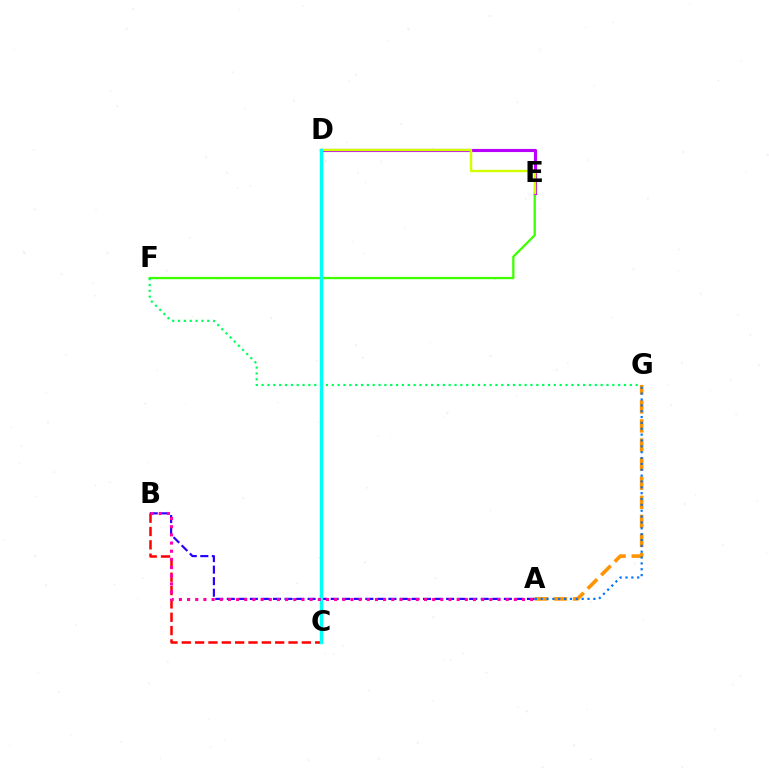{('A', 'B'): [{'color': '#2500ff', 'line_style': 'dashed', 'thickness': 1.57}, {'color': '#ff00ac', 'line_style': 'dotted', 'thickness': 2.22}], ('E', 'F'): [{'color': '#3dff00', 'line_style': 'solid', 'thickness': 1.64}], ('A', 'G'): [{'color': '#ff9400', 'line_style': 'dashed', 'thickness': 2.59}, {'color': '#0074ff', 'line_style': 'dotted', 'thickness': 1.59}], ('B', 'C'): [{'color': '#ff0000', 'line_style': 'dashed', 'thickness': 1.81}], ('D', 'E'): [{'color': '#b900ff', 'line_style': 'solid', 'thickness': 2.25}, {'color': '#d1ff00', 'line_style': 'solid', 'thickness': 1.74}], ('F', 'G'): [{'color': '#00ff5c', 'line_style': 'dotted', 'thickness': 1.59}], ('C', 'D'): [{'color': '#00fff6', 'line_style': 'solid', 'thickness': 2.46}]}